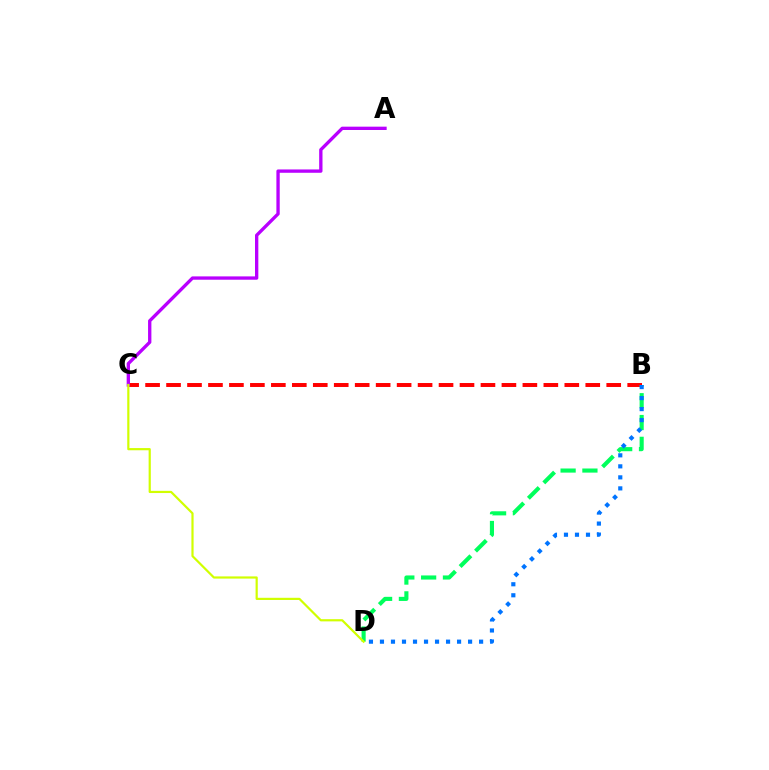{('B', 'C'): [{'color': '#ff0000', 'line_style': 'dashed', 'thickness': 2.85}], ('B', 'D'): [{'color': '#00ff5c', 'line_style': 'dashed', 'thickness': 2.96}, {'color': '#0074ff', 'line_style': 'dotted', 'thickness': 2.99}], ('A', 'C'): [{'color': '#b900ff', 'line_style': 'solid', 'thickness': 2.4}], ('C', 'D'): [{'color': '#d1ff00', 'line_style': 'solid', 'thickness': 1.58}]}